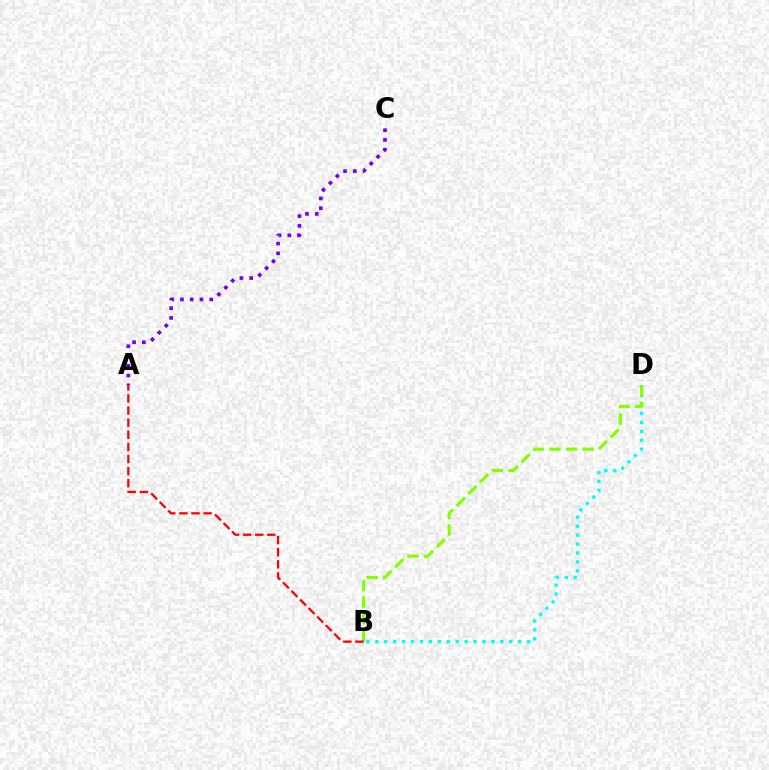{('A', 'C'): [{'color': '#7200ff', 'line_style': 'dotted', 'thickness': 2.65}], ('B', 'D'): [{'color': '#00fff6', 'line_style': 'dotted', 'thickness': 2.43}, {'color': '#84ff00', 'line_style': 'dashed', 'thickness': 2.25}], ('A', 'B'): [{'color': '#ff0000', 'line_style': 'dashed', 'thickness': 1.64}]}